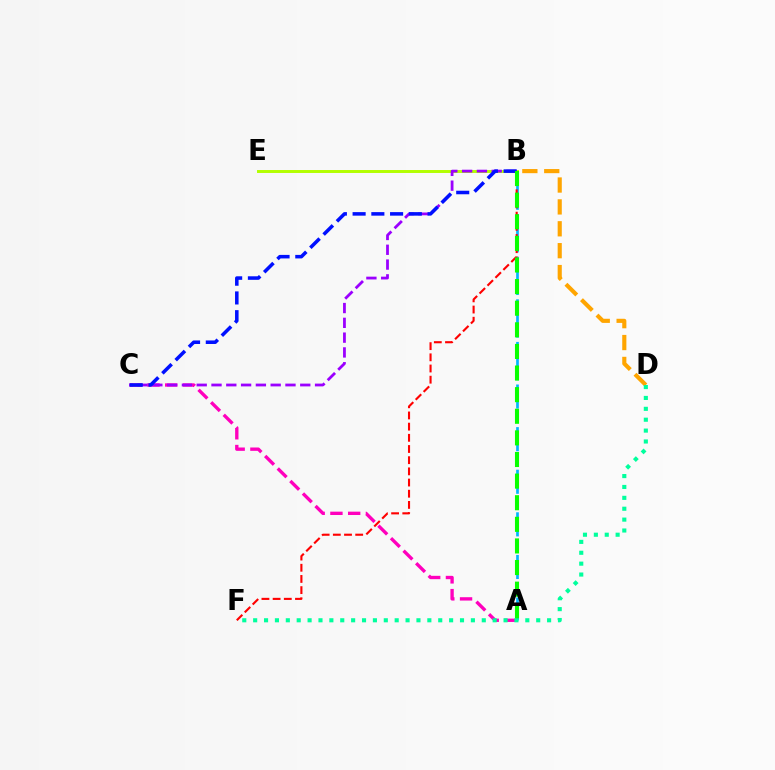{('B', 'E'): [{'color': '#b3ff00', 'line_style': 'solid', 'thickness': 2.12}], ('B', 'D'): [{'color': '#ffa500', 'line_style': 'dashed', 'thickness': 2.97}], ('A', 'C'): [{'color': '#ff00bd', 'line_style': 'dashed', 'thickness': 2.41}], ('A', 'B'): [{'color': '#00b5ff', 'line_style': 'dashed', 'thickness': 1.93}, {'color': '#08ff00', 'line_style': 'dashed', 'thickness': 2.94}], ('B', 'C'): [{'color': '#9b00ff', 'line_style': 'dashed', 'thickness': 2.01}, {'color': '#0010ff', 'line_style': 'dashed', 'thickness': 2.55}], ('D', 'F'): [{'color': '#00ff9d', 'line_style': 'dotted', 'thickness': 2.96}], ('B', 'F'): [{'color': '#ff0000', 'line_style': 'dashed', 'thickness': 1.52}]}